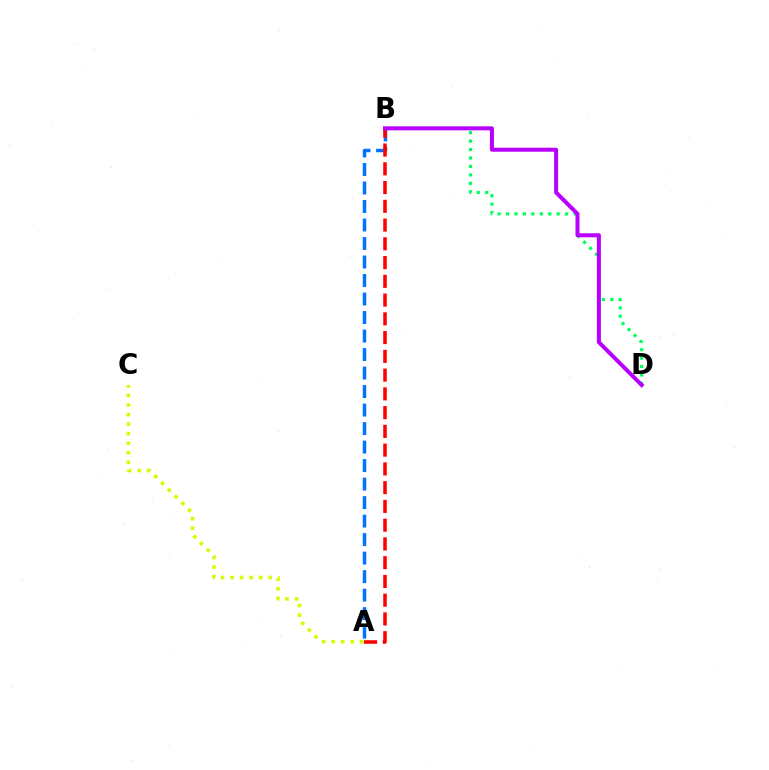{('A', 'B'): [{'color': '#0074ff', 'line_style': 'dashed', 'thickness': 2.51}, {'color': '#ff0000', 'line_style': 'dashed', 'thickness': 2.55}], ('B', 'D'): [{'color': '#00ff5c', 'line_style': 'dotted', 'thickness': 2.29}, {'color': '#b900ff', 'line_style': 'solid', 'thickness': 2.89}], ('A', 'C'): [{'color': '#d1ff00', 'line_style': 'dotted', 'thickness': 2.59}]}